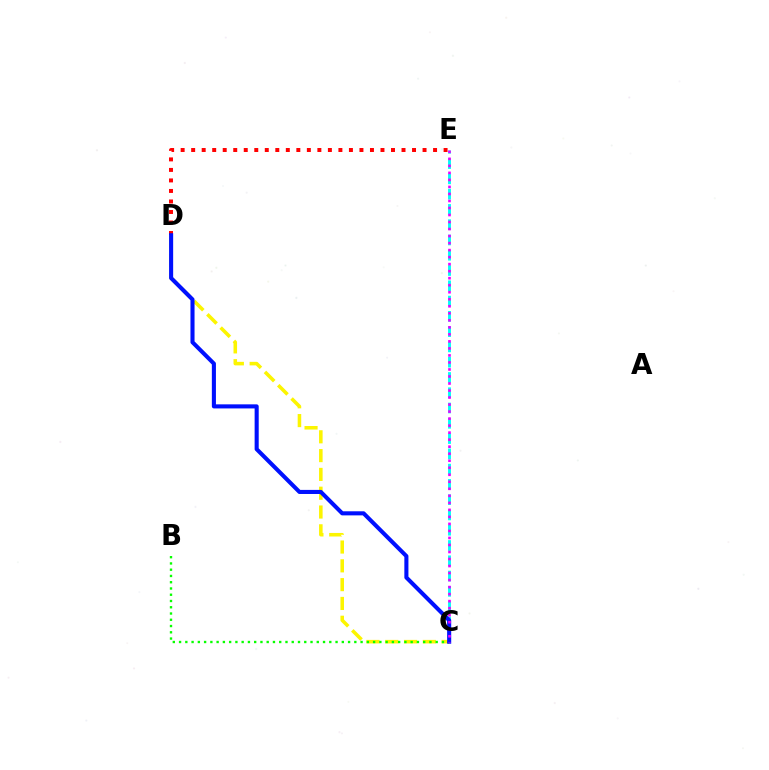{('C', 'E'): [{'color': '#00fff6', 'line_style': 'dashed', 'thickness': 2.08}, {'color': '#ee00ff', 'line_style': 'dotted', 'thickness': 1.91}], ('C', 'D'): [{'color': '#fcf500', 'line_style': 'dashed', 'thickness': 2.55}, {'color': '#0010ff', 'line_style': 'solid', 'thickness': 2.94}], ('B', 'C'): [{'color': '#08ff00', 'line_style': 'dotted', 'thickness': 1.7}], ('D', 'E'): [{'color': '#ff0000', 'line_style': 'dotted', 'thickness': 2.86}]}